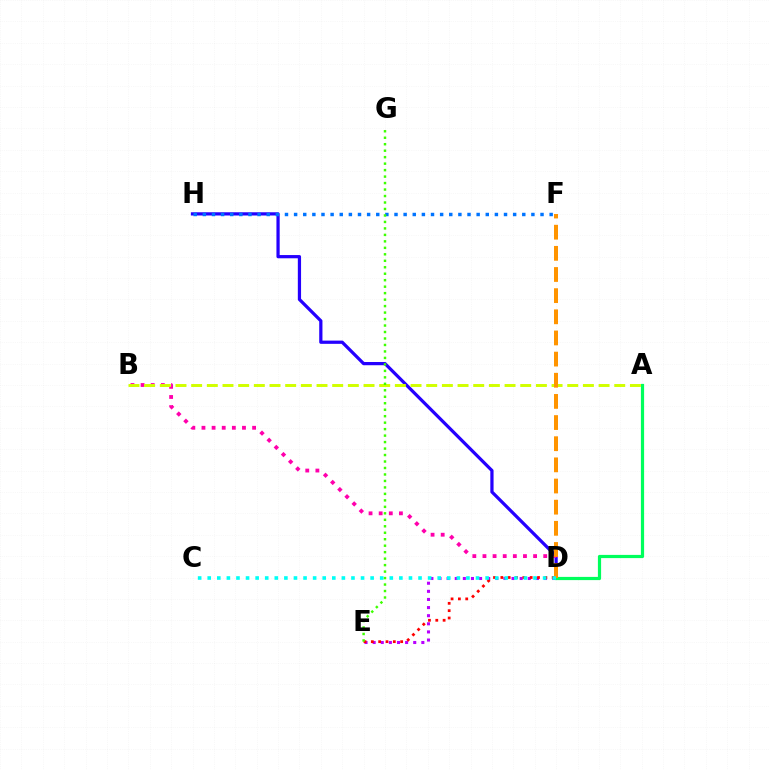{('D', 'H'): [{'color': '#2500ff', 'line_style': 'solid', 'thickness': 2.33}], ('B', 'D'): [{'color': '#ff00ac', 'line_style': 'dotted', 'thickness': 2.75}], ('A', 'D'): [{'color': '#00ff5c', 'line_style': 'solid', 'thickness': 2.3}], ('D', 'E'): [{'color': '#b900ff', 'line_style': 'dotted', 'thickness': 2.21}, {'color': '#ff0000', 'line_style': 'dotted', 'thickness': 1.99}], ('A', 'B'): [{'color': '#d1ff00', 'line_style': 'dashed', 'thickness': 2.13}], ('D', 'F'): [{'color': '#ff9400', 'line_style': 'dashed', 'thickness': 2.87}], ('C', 'D'): [{'color': '#00fff6', 'line_style': 'dotted', 'thickness': 2.6}], ('F', 'H'): [{'color': '#0074ff', 'line_style': 'dotted', 'thickness': 2.48}], ('E', 'G'): [{'color': '#3dff00', 'line_style': 'dotted', 'thickness': 1.76}]}